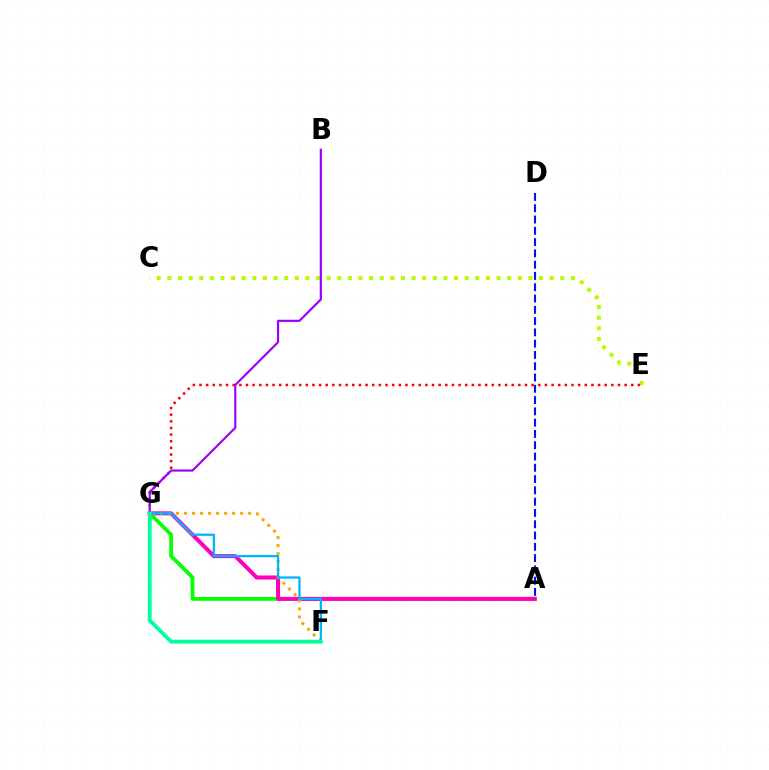{('A', 'G'): [{'color': '#08ff00', 'line_style': 'solid', 'thickness': 2.72}, {'color': '#ff00bd', 'line_style': 'solid', 'thickness': 2.91}], ('C', 'E'): [{'color': '#b3ff00', 'line_style': 'dotted', 'thickness': 2.89}], ('E', 'G'): [{'color': '#ff0000', 'line_style': 'dotted', 'thickness': 1.8}], ('B', 'G'): [{'color': '#9b00ff', 'line_style': 'solid', 'thickness': 1.56}], ('F', 'G'): [{'color': '#ffa500', 'line_style': 'dotted', 'thickness': 2.18}, {'color': '#00b5ff', 'line_style': 'solid', 'thickness': 1.64}, {'color': '#00ff9d', 'line_style': 'solid', 'thickness': 2.76}], ('A', 'D'): [{'color': '#0010ff', 'line_style': 'dashed', 'thickness': 1.53}]}